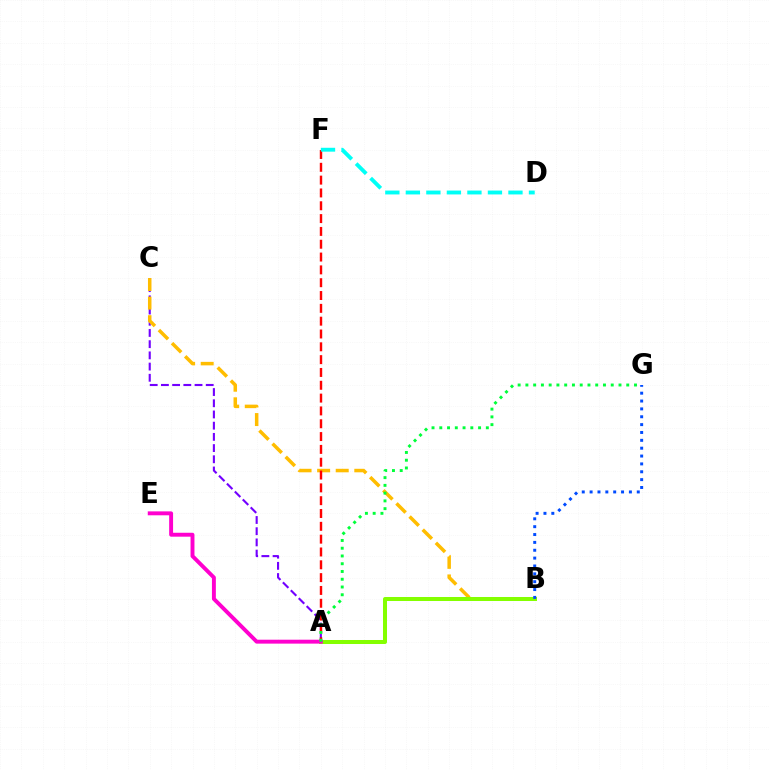{('A', 'C'): [{'color': '#7200ff', 'line_style': 'dashed', 'thickness': 1.52}], ('B', 'C'): [{'color': '#ffbd00', 'line_style': 'dashed', 'thickness': 2.52}], ('A', 'B'): [{'color': '#84ff00', 'line_style': 'solid', 'thickness': 2.88}], ('A', 'F'): [{'color': '#ff0000', 'line_style': 'dashed', 'thickness': 1.74}], ('A', 'E'): [{'color': '#ff00cf', 'line_style': 'solid', 'thickness': 2.82}], ('A', 'G'): [{'color': '#00ff39', 'line_style': 'dotted', 'thickness': 2.11}], ('D', 'F'): [{'color': '#00fff6', 'line_style': 'dashed', 'thickness': 2.79}], ('B', 'G'): [{'color': '#004bff', 'line_style': 'dotted', 'thickness': 2.14}]}